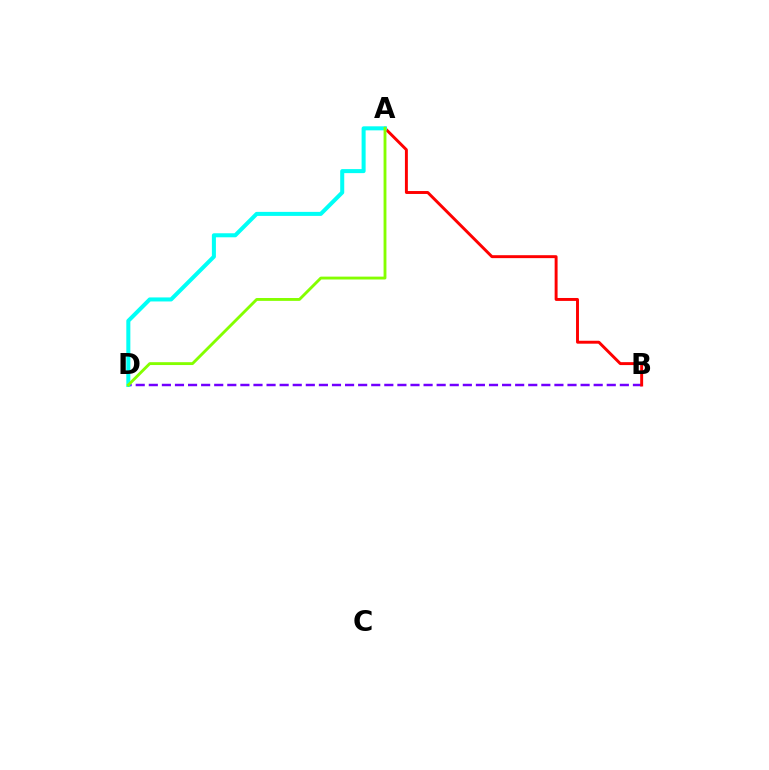{('B', 'D'): [{'color': '#7200ff', 'line_style': 'dashed', 'thickness': 1.78}], ('A', 'B'): [{'color': '#ff0000', 'line_style': 'solid', 'thickness': 2.11}], ('A', 'D'): [{'color': '#00fff6', 'line_style': 'solid', 'thickness': 2.9}, {'color': '#84ff00', 'line_style': 'solid', 'thickness': 2.06}]}